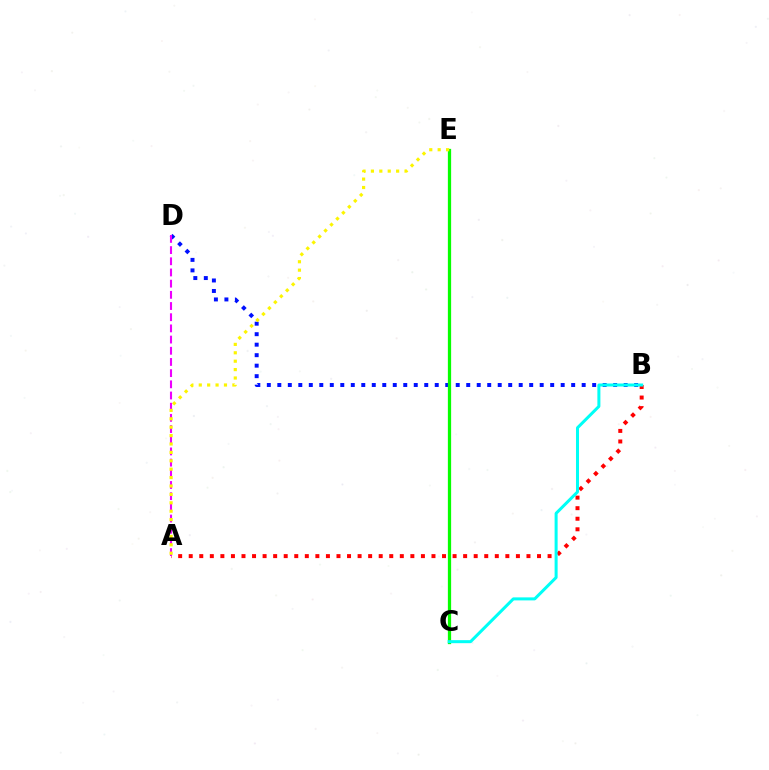{('B', 'D'): [{'color': '#0010ff', 'line_style': 'dotted', 'thickness': 2.85}], ('A', 'B'): [{'color': '#ff0000', 'line_style': 'dotted', 'thickness': 2.87}], ('A', 'D'): [{'color': '#ee00ff', 'line_style': 'dashed', 'thickness': 1.52}], ('C', 'E'): [{'color': '#08ff00', 'line_style': 'solid', 'thickness': 2.35}], ('A', 'E'): [{'color': '#fcf500', 'line_style': 'dotted', 'thickness': 2.28}], ('B', 'C'): [{'color': '#00fff6', 'line_style': 'solid', 'thickness': 2.17}]}